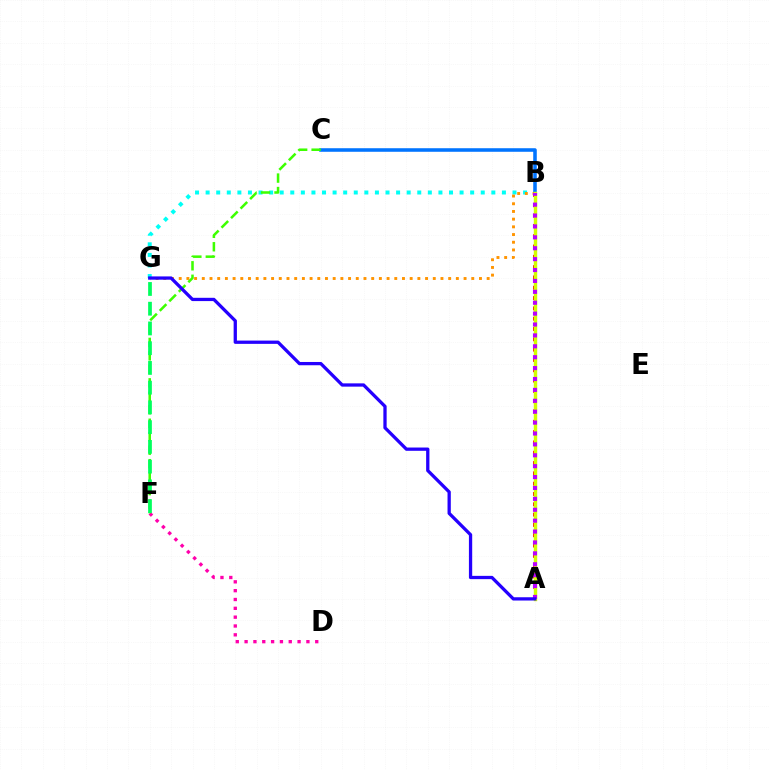{('D', 'F'): [{'color': '#ff00ac', 'line_style': 'dotted', 'thickness': 2.4}], ('A', 'B'): [{'color': '#ff0000', 'line_style': 'dotted', 'thickness': 2.8}, {'color': '#d1ff00', 'line_style': 'solid', 'thickness': 2.47}, {'color': '#b900ff', 'line_style': 'dotted', 'thickness': 2.96}], ('B', 'G'): [{'color': '#00fff6', 'line_style': 'dotted', 'thickness': 2.88}, {'color': '#ff9400', 'line_style': 'dotted', 'thickness': 2.09}], ('B', 'C'): [{'color': '#0074ff', 'line_style': 'solid', 'thickness': 2.56}], ('C', 'F'): [{'color': '#3dff00', 'line_style': 'dashed', 'thickness': 1.83}], ('F', 'G'): [{'color': '#00ff5c', 'line_style': 'dashed', 'thickness': 2.68}], ('A', 'G'): [{'color': '#2500ff', 'line_style': 'solid', 'thickness': 2.36}]}